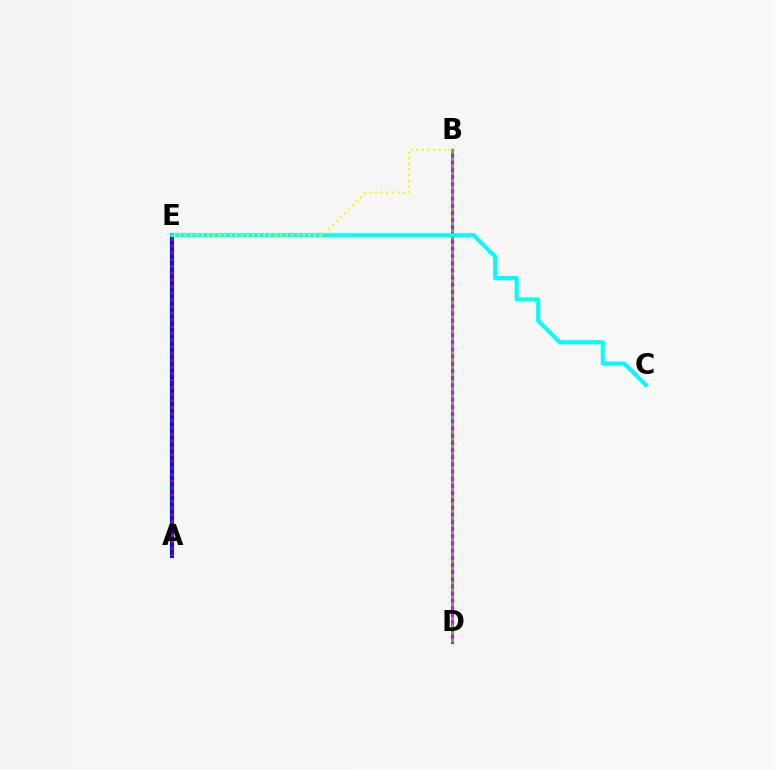{('A', 'E'): [{'color': '#0010ff', 'line_style': 'solid', 'thickness': 2.95}, {'color': '#ff0000', 'line_style': 'dotted', 'thickness': 1.83}], ('B', 'D'): [{'color': '#ee00ff', 'line_style': 'solid', 'thickness': 2.2}, {'color': '#08ff00', 'line_style': 'dotted', 'thickness': 1.95}], ('C', 'E'): [{'color': '#00fff6', 'line_style': 'solid', 'thickness': 2.94}], ('B', 'E'): [{'color': '#fcf500', 'line_style': 'dotted', 'thickness': 1.53}]}